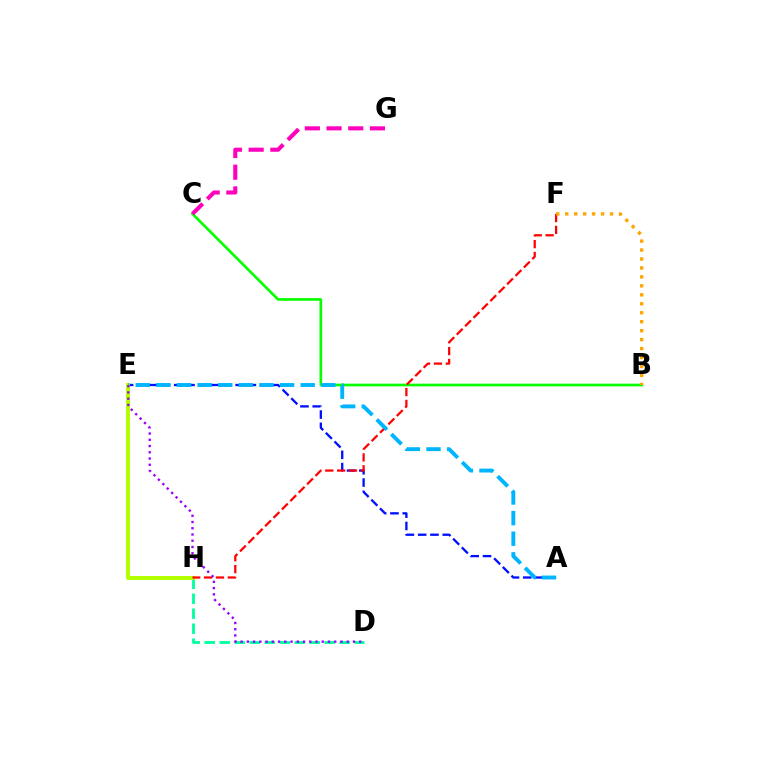{('A', 'E'): [{'color': '#0010ff', 'line_style': 'dashed', 'thickness': 1.67}, {'color': '#00b5ff', 'line_style': 'dashed', 'thickness': 2.8}], ('D', 'H'): [{'color': '#00ff9d', 'line_style': 'dashed', 'thickness': 2.04}], ('B', 'C'): [{'color': '#08ff00', 'line_style': 'solid', 'thickness': 1.92}], ('E', 'H'): [{'color': '#b3ff00', 'line_style': 'solid', 'thickness': 2.87}], ('F', 'H'): [{'color': '#ff0000', 'line_style': 'dashed', 'thickness': 1.61}], ('C', 'G'): [{'color': '#ff00bd', 'line_style': 'dashed', 'thickness': 2.95}], ('D', 'E'): [{'color': '#9b00ff', 'line_style': 'dotted', 'thickness': 1.7}], ('B', 'F'): [{'color': '#ffa500', 'line_style': 'dotted', 'thickness': 2.43}]}